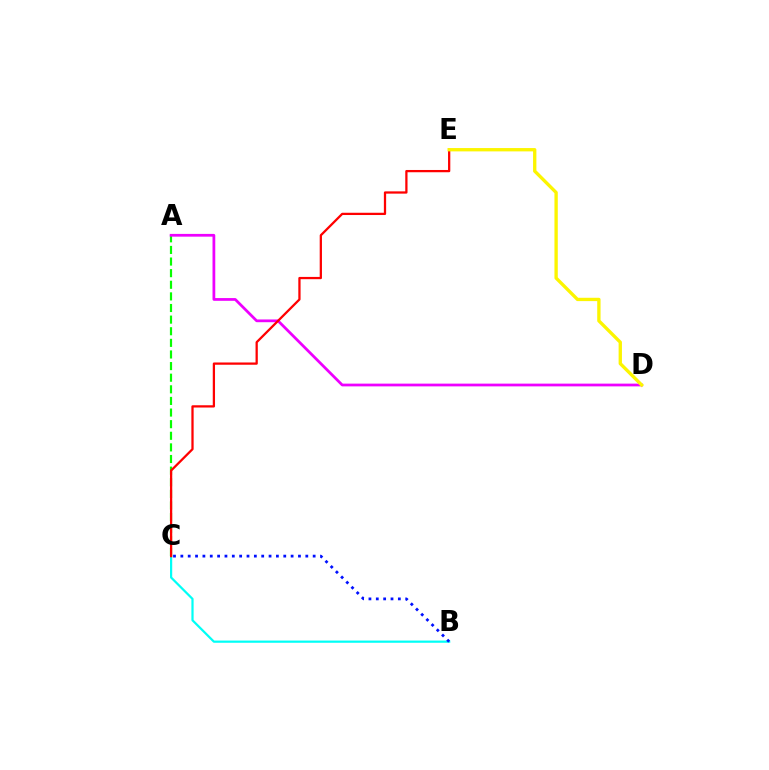{('B', 'C'): [{'color': '#00fff6', 'line_style': 'solid', 'thickness': 1.6}, {'color': '#0010ff', 'line_style': 'dotted', 'thickness': 2.0}], ('A', 'C'): [{'color': '#08ff00', 'line_style': 'dashed', 'thickness': 1.58}], ('A', 'D'): [{'color': '#ee00ff', 'line_style': 'solid', 'thickness': 1.98}], ('C', 'E'): [{'color': '#ff0000', 'line_style': 'solid', 'thickness': 1.63}], ('D', 'E'): [{'color': '#fcf500', 'line_style': 'solid', 'thickness': 2.4}]}